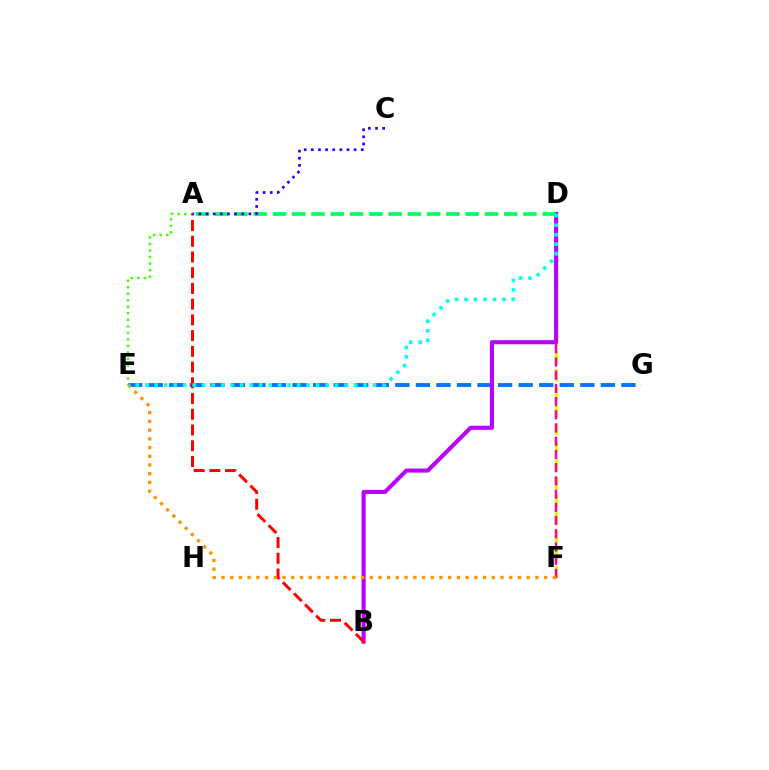{('A', 'E'): [{'color': '#3dff00', 'line_style': 'dotted', 'thickness': 1.77}], ('D', 'F'): [{'color': '#d1ff00', 'line_style': 'dashed', 'thickness': 2.43}, {'color': '#ff00ac', 'line_style': 'dashed', 'thickness': 1.8}], ('E', 'G'): [{'color': '#0074ff', 'line_style': 'dashed', 'thickness': 2.79}], ('B', 'D'): [{'color': '#b900ff', 'line_style': 'solid', 'thickness': 2.94}], ('A', 'B'): [{'color': '#ff0000', 'line_style': 'dashed', 'thickness': 2.14}], ('E', 'F'): [{'color': '#ff9400', 'line_style': 'dotted', 'thickness': 2.37}], ('A', 'D'): [{'color': '#00ff5c', 'line_style': 'dashed', 'thickness': 2.62}], ('D', 'E'): [{'color': '#00fff6', 'line_style': 'dotted', 'thickness': 2.58}], ('A', 'C'): [{'color': '#2500ff', 'line_style': 'dotted', 'thickness': 1.94}]}